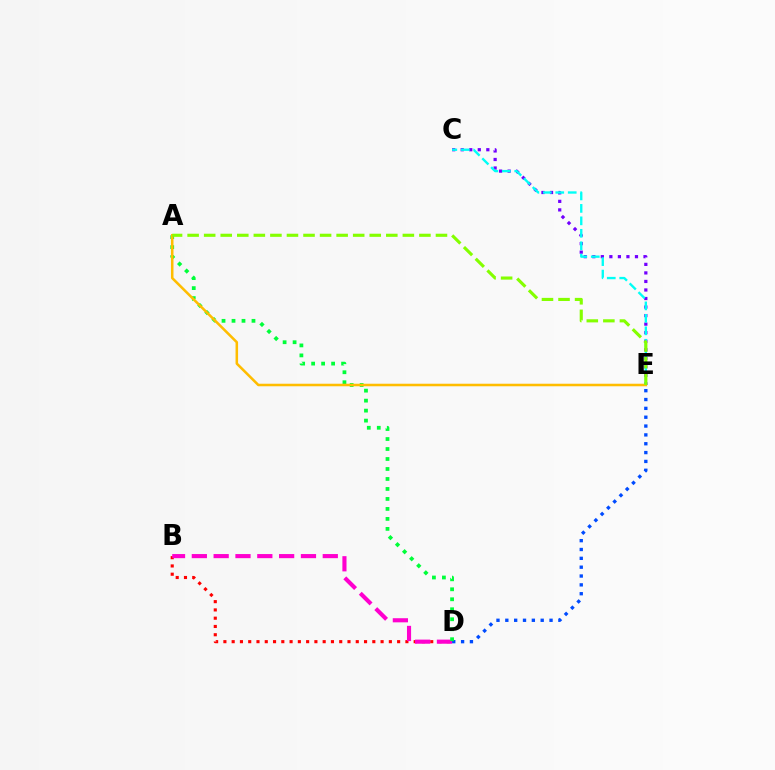{('B', 'D'): [{'color': '#ff0000', 'line_style': 'dotted', 'thickness': 2.25}, {'color': '#ff00cf', 'line_style': 'dashed', 'thickness': 2.96}], ('D', 'E'): [{'color': '#004bff', 'line_style': 'dotted', 'thickness': 2.4}], ('A', 'D'): [{'color': '#00ff39', 'line_style': 'dotted', 'thickness': 2.71}], ('C', 'E'): [{'color': '#7200ff', 'line_style': 'dotted', 'thickness': 2.32}, {'color': '#00fff6', 'line_style': 'dashed', 'thickness': 1.69}], ('A', 'E'): [{'color': '#ffbd00', 'line_style': 'solid', 'thickness': 1.83}, {'color': '#84ff00', 'line_style': 'dashed', 'thickness': 2.25}]}